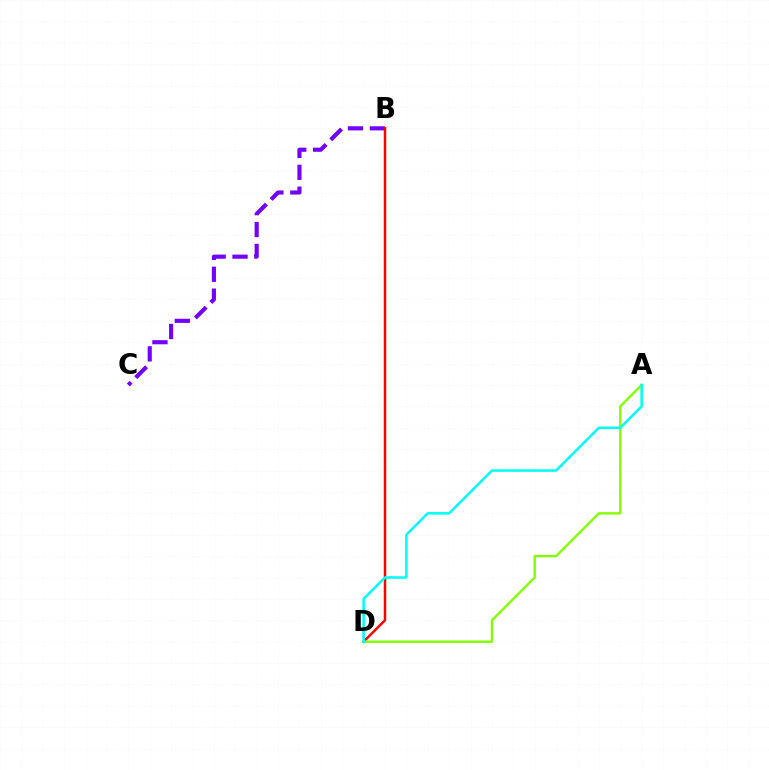{('B', 'C'): [{'color': '#7200ff', 'line_style': 'dashed', 'thickness': 2.97}], ('B', 'D'): [{'color': '#ff0000', 'line_style': 'solid', 'thickness': 1.8}], ('A', 'D'): [{'color': '#84ff00', 'line_style': 'solid', 'thickness': 1.74}, {'color': '#00fff6', 'line_style': 'solid', 'thickness': 1.83}]}